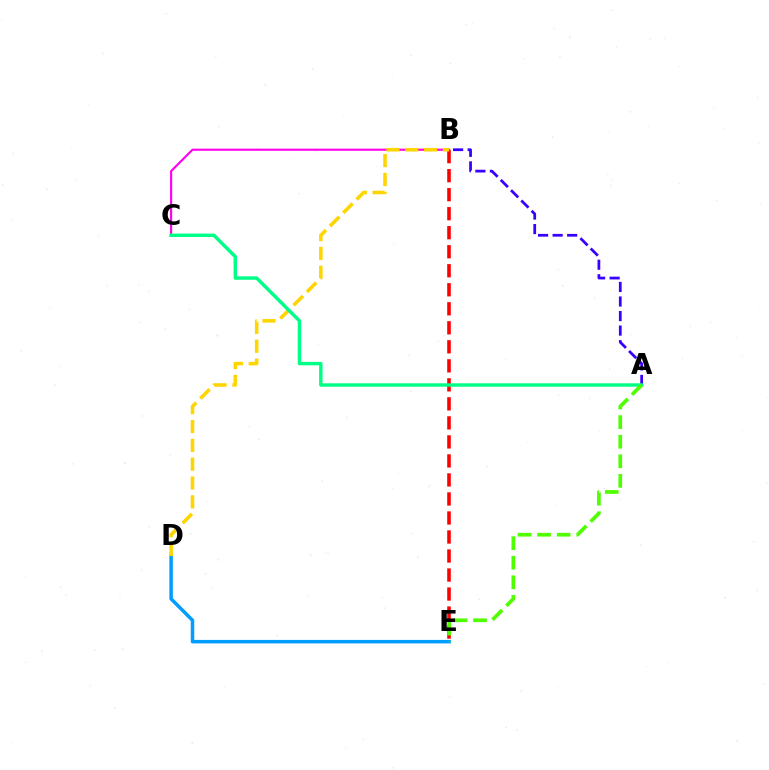{('D', 'E'): [{'color': '#009eff', 'line_style': 'solid', 'thickness': 2.52}], ('B', 'C'): [{'color': '#ff00ed', 'line_style': 'solid', 'thickness': 1.53}], ('A', 'B'): [{'color': '#3700ff', 'line_style': 'dashed', 'thickness': 1.98}], ('B', 'E'): [{'color': '#ff0000', 'line_style': 'dashed', 'thickness': 2.58}], ('B', 'D'): [{'color': '#ffd500', 'line_style': 'dashed', 'thickness': 2.56}], ('A', 'C'): [{'color': '#00ff86', 'line_style': 'solid', 'thickness': 2.46}], ('A', 'E'): [{'color': '#4fff00', 'line_style': 'dashed', 'thickness': 2.66}]}